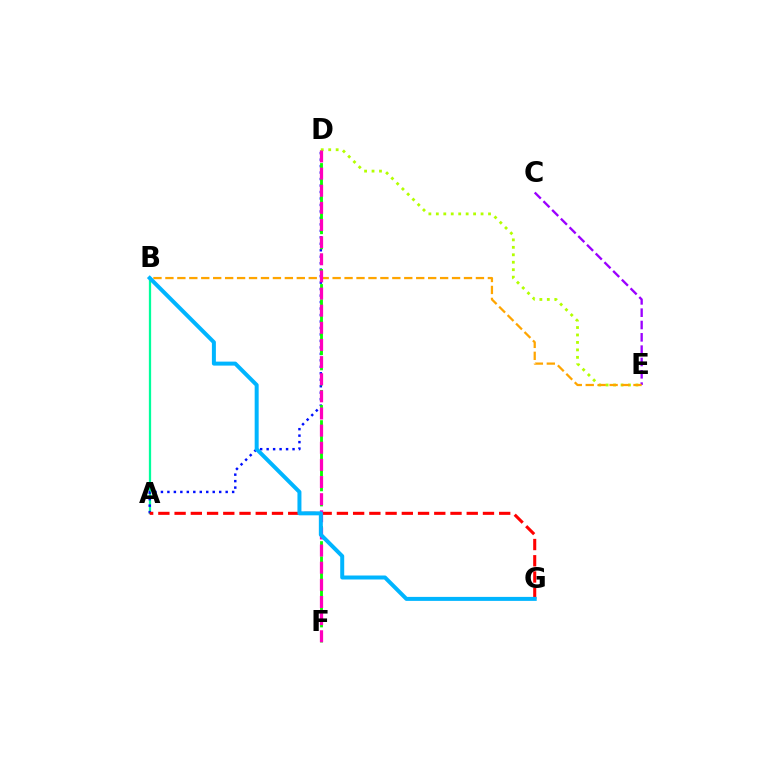{('C', 'E'): [{'color': '#9b00ff', 'line_style': 'dashed', 'thickness': 1.67}], ('A', 'B'): [{'color': '#00ff9d', 'line_style': 'solid', 'thickness': 1.63}], ('A', 'D'): [{'color': '#0010ff', 'line_style': 'dotted', 'thickness': 1.76}], ('D', 'F'): [{'color': '#08ff00', 'line_style': 'dashed', 'thickness': 2.05}, {'color': '#ff00bd', 'line_style': 'dashed', 'thickness': 2.33}], ('D', 'E'): [{'color': '#b3ff00', 'line_style': 'dotted', 'thickness': 2.03}], ('A', 'G'): [{'color': '#ff0000', 'line_style': 'dashed', 'thickness': 2.2}], ('B', 'E'): [{'color': '#ffa500', 'line_style': 'dashed', 'thickness': 1.62}], ('B', 'G'): [{'color': '#00b5ff', 'line_style': 'solid', 'thickness': 2.87}]}